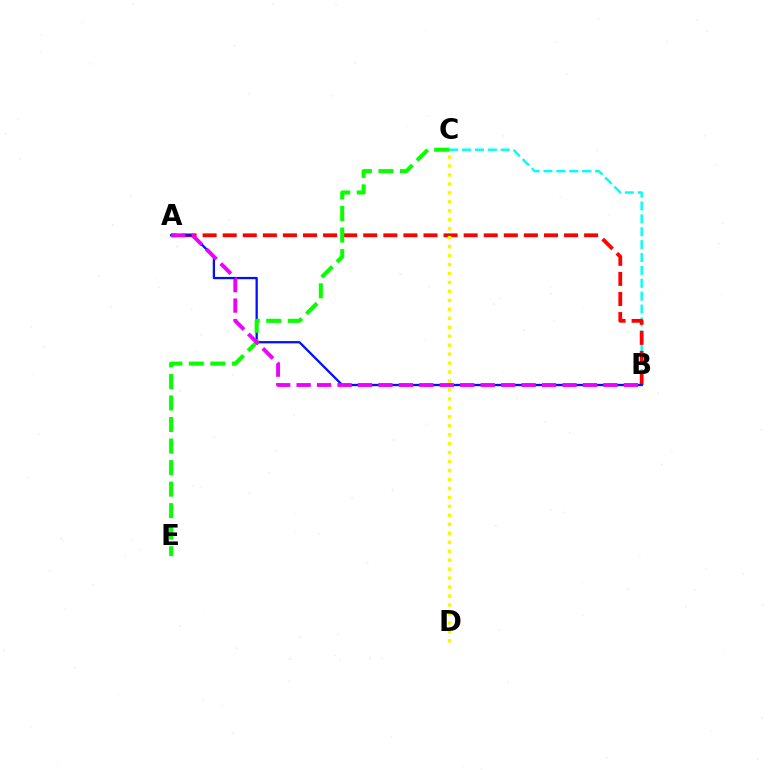{('B', 'C'): [{'color': '#00fff6', 'line_style': 'dashed', 'thickness': 1.75}], ('A', 'B'): [{'color': '#ff0000', 'line_style': 'dashed', 'thickness': 2.73}, {'color': '#0010ff', 'line_style': 'solid', 'thickness': 1.64}, {'color': '#ee00ff', 'line_style': 'dashed', 'thickness': 2.78}], ('C', 'D'): [{'color': '#fcf500', 'line_style': 'dotted', 'thickness': 2.43}], ('C', 'E'): [{'color': '#08ff00', 'line_style': 'dashed', 'thickness': 2.93}]}